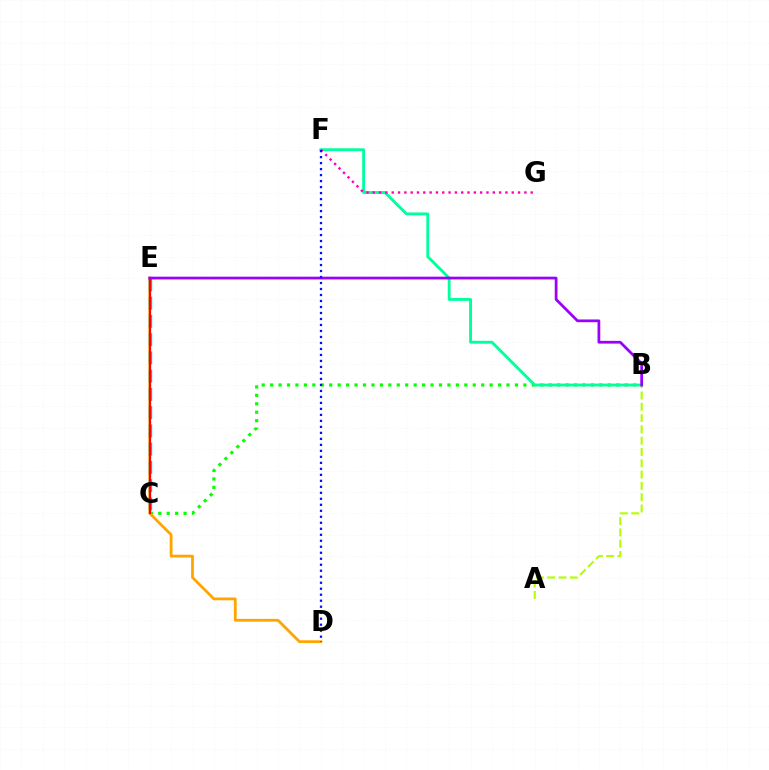{('B', 'C'): [{'color': '#08ff00', 'line_style': 'dotted', 'thickness': 2.29}], ('D', 'E'): [{'color': '#ffa500', 'line_style': 'solid', 'thickness': 2.0}], ('C', 'E'): [{'color': '#00b5ff', 'line_style': 'dashed', 'thickness': 2.48}, {'color': '#ff0000', 'line_style': 'solid', 'thickness': 1.56}], ('A', 'B'): [{'color': '#b3ff00', 'line_style': 'dashed', 'thickness': 1.54}], ('B', 'F'): [{'color': '#00ff9d', 'line_style': 'solid', 'thickness': 2.06}], ('B', 'E'): [{'color': '#9b00ff', 'line_style': 'solid', 'thickness': 1.98}], ('F', 'G'): [{'color': '#ff00bd', 'line_style': 'dotted', 'thickness': 1.72}], ('D', 'F'): [{'color': '#0010ff', 'line_style': 'dotted', 'thickness': 1.63}]}